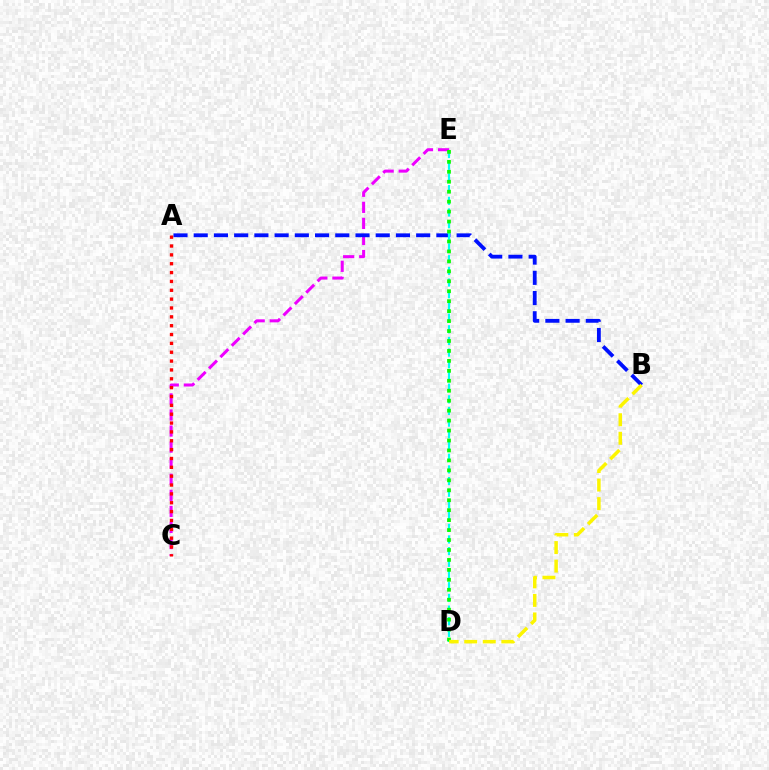{('C', 'E'): [{'color': '#ee00ff', 'line_style': 'dashed', 'thickness': 2.18}], ('A', 'B'): [{'color': '#0010ff', 'line_style': 'dashed', 'thickness': 2.75}], ('D', 'E'): [{'color': '#00fff6', 'line_style': 'dashed', 'thickness': 1.59}, {'color': '#08ff00', 'line_style': 'dotted', 'thickness': 2.7}], ('B', 'D'): [{'color': '#fcf500', 'line_style': 'dashed', 'thickness': 2.52}], ('A', 'C'): [{'color': '#ff0000', 'line_style': 'dotted', 'thickness': 2.41}]}